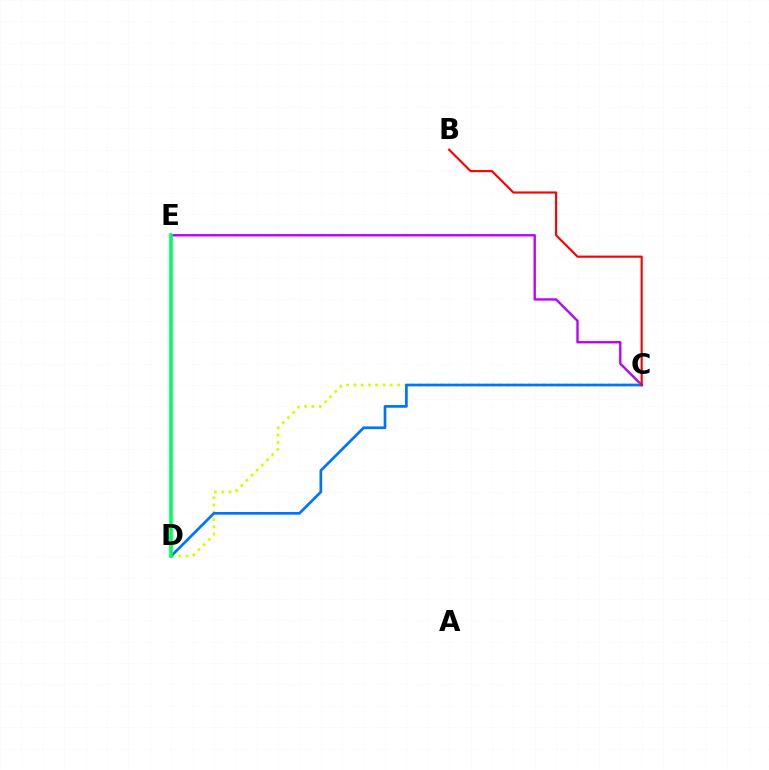{('C', 'E'): [{'color': '#b900ff', 'line_style': 'solid', 'thickness': 1.69}], ('C', 'D'): [{'color': '#d1ff00', 'line_style': 'dotted', 'thickness': 1.98}, {'color': '#0074ff', 'line_style': 'solid', 'thickness': 1.94}], ('B', 'C'): [{'color': '#ff0000', 'line_style': 'solid', 'thickness': 1.55}], ('D', 'E'): [{'color': '#00ff5c', 'line_style': 'solid', 'thickness': 2.59}]}